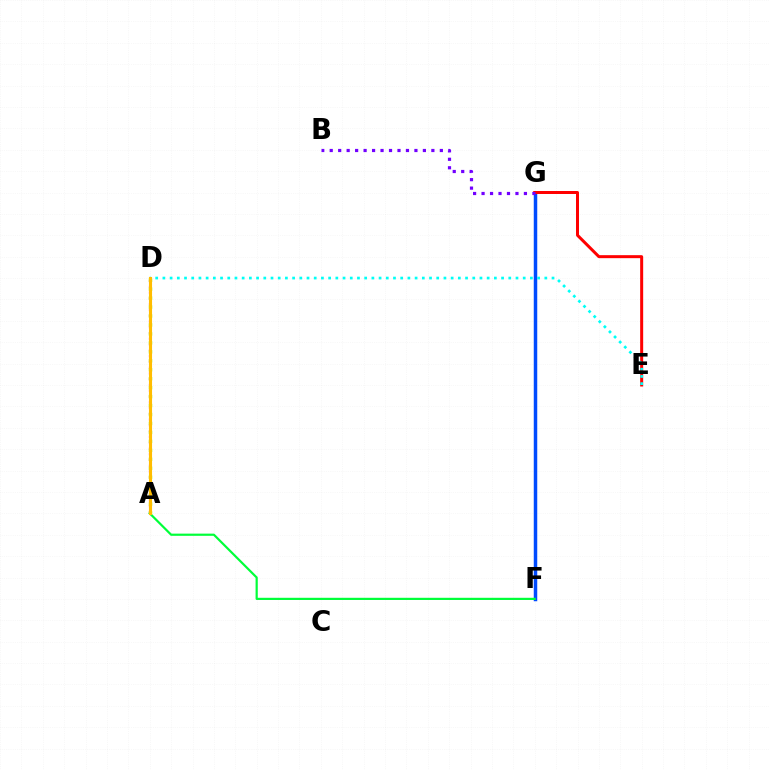{('A', 'D'): [{'color': '#ff00cf', 'line_style': 'dotted', 'thickness': 1.57}, {'color': '#84ff00', 'line_style': 'dotted', 'thickness': 2.43}, {'color': '#ffbd00', 'line_style': 'solid', 'thickness': 2.23}], ('F', 'G'): [{'color': '#004bff', 'line_style': 'solid', 'thickness': 2.51}], ('E', 'G'): [{'color': '#ff0000', 'line_style': 'solid', 'thickness': 2.16}], ('A', 'F'): [{'color': '#00ff39', 'line_style': 'solid', 'thickness': 1.58}], ('D', 'E'): [{'color': '#00fff6', 'line_style': 'dotted', 'thickness': 1.96}], ('B', 'G'): [{'color': '#7200ff', 'line_style': 'dotted', 'thickness': 2.3}]}